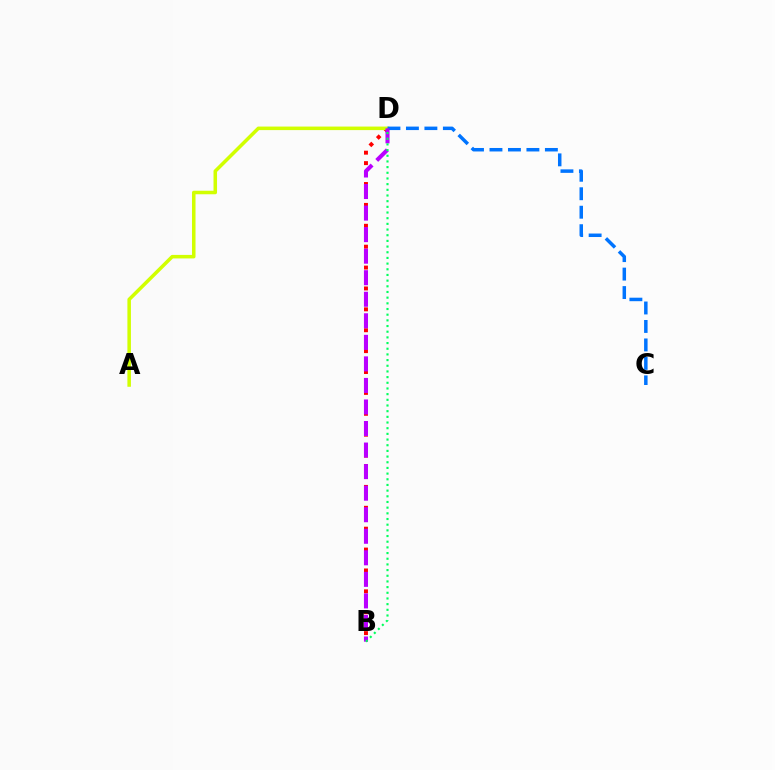{('B', 'D'): [{'color': '#ff0000', 'line_style': 'dotted', 'thickness': 2.84}, {'color': '#b900ff', 'line_style': 'dashed', 'thickness': 2.93}, {'color': '#00ff5c', 'line_style': 'dotted', 'thickness': 1.54}], ('A', 'D'): [{'color': '#d1ff00', 'line_style': 'solid', 'thickness': 2.54}], ('C', 'D'): [{'color': '#0074ff', 'line_style': 'dashed', 'thickness': 2.51}]}